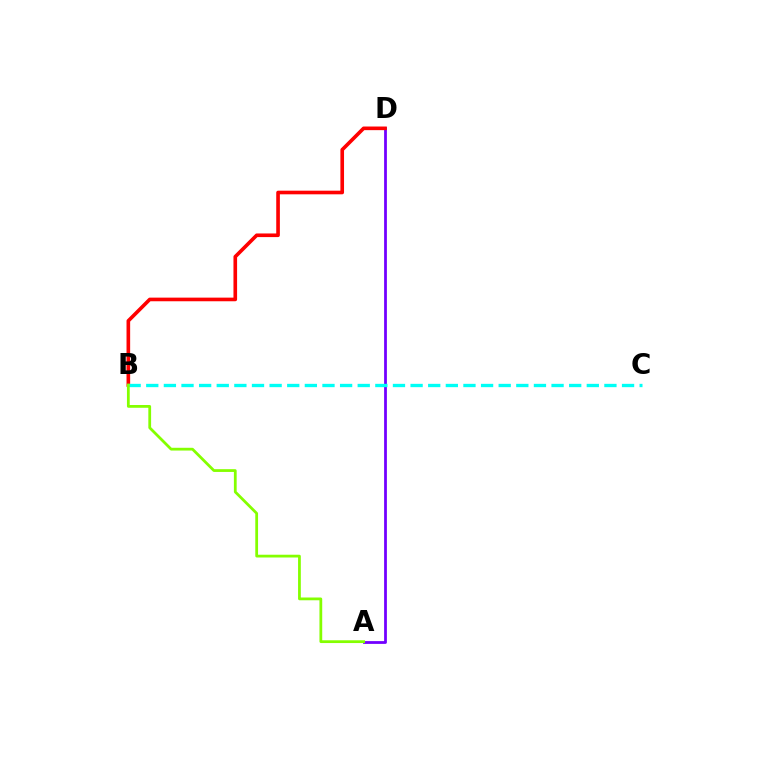{('A', 'D'): [{'color': '#7200ff', 'line_style': 'solid', 'thickness': 2.0}], ('B', 'D'): [{'color': '#ff0000', 'line_style': 'solid', 'thickness': 2.61}], ('B', 'C'): [{'color': '#00fff6', 'line_style': 'dashed', 'thickness': 2.39}], ('A', 'B'): [{'color': '#84ff00', 'line_style': 'solid', 'thickness': 1.99}]}